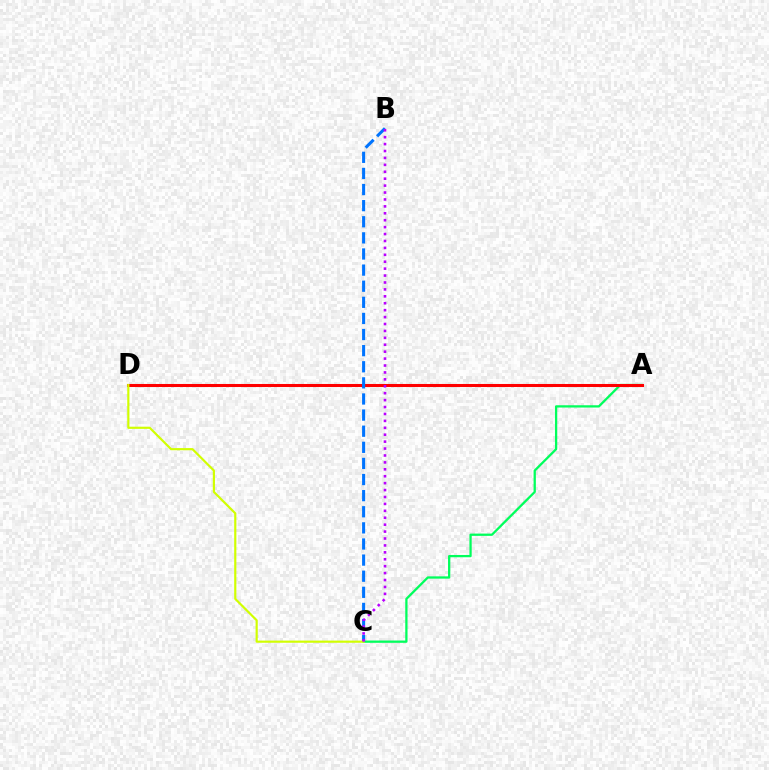{('A', 'C'): [{'color': '#00ff5c', 'line_style': 'solid', 'thickness': 1.64}], ('A', 'D'): [{'color': '#ff0000', 'line_style': 'solid', 'thickness': 2.2}], ('B', 'C'): [{'color': '#0074ff', 'line_style': 'dashed', 'thickness': 2.19}, {'color': '#b900ff', 'line_style': 'dotted', 'thickness': 1.88}], ('C', 'D'): [{'color': '#d1ff00', 'line_style': 'solid', 'thickness': 1.56}]}